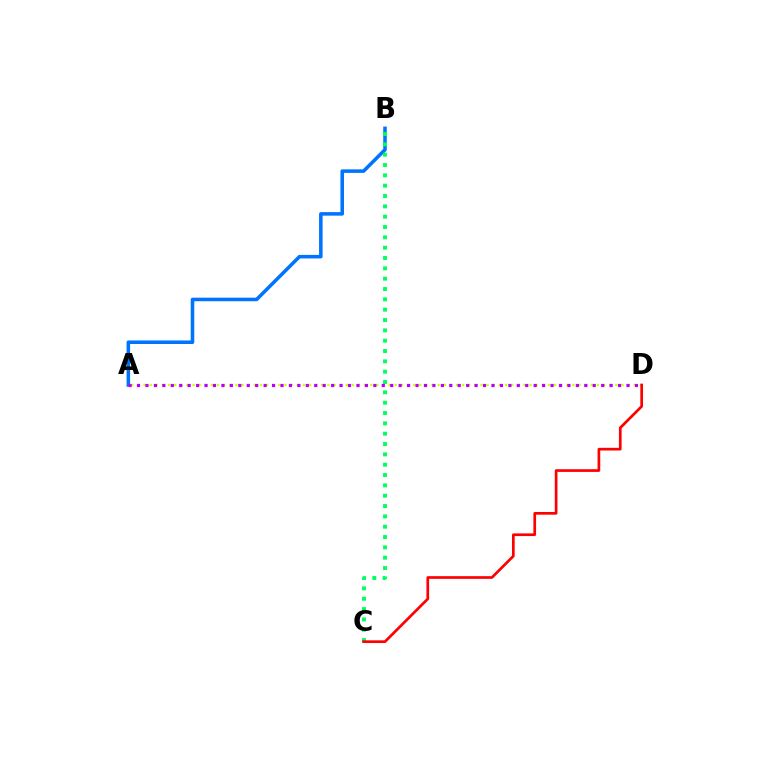{('A', 'B'): [{'color': '#0074ff', 'line_style': 'solid', 'thickness': 2.55}], ('A', 'D'): [{'color': '#d1ff00', 'line_style': 'dotted', 'thickness': 1.66}, {'color': '#b900ff', 'line_style': 'dotted', 'thickness': 2.29}], ('B', 'C'): [{'color': '#00ff5c', 'line_style': 'dotted', 'thickness': 2.81}], ('C', 'D'): [{'color': '#ff0000', 'line_style': 'solid', 'thickness': 1.94}]}